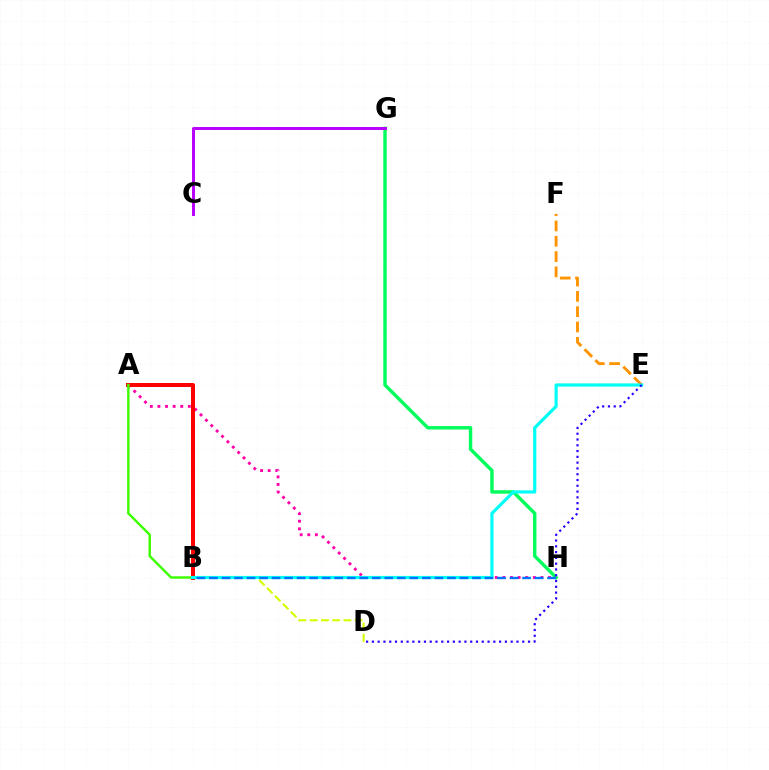{('G', 'H'): [{'color': '#00ff5c', 'line_style': 'solid', 'thickness': 2.45}], ('C', 'G'): [{'color': '#b900ff', 'line_style': 'solid', 'thickness': 2.14}], ('A', 'H'): [{'color': '#ff00ac', 'line_style': 'dotted', 'thickness': 2.07}], ('E', 'F'): [{'color': '#ff9400', 'line_style': 'dashed', 'thickness': 2.08}], ('A', 'B'): [{'color': '#ff0000', 'line_style': 'solid', 'thickness': 2.89}, {'color': '#3dff00', 'line_style': 'solid', 'thickness': 1.77}], ('B', 'D'): [{'color': '#d1ff00', 'line_style': 'dashed', 'thickness': 1.53}], ('B', 'E'): [{'color': '#00fff6', 'line_style': 'solid', 'thickness': 2.28}], ('D', 'E'): [{'color': '#2500ff', 'line_style': 'dotted', 'thickness': 1.57}], ('B', 'H'): [{'color': '#0074ff', 'line_style': 'dashed', 'thickness': 1.7}]}